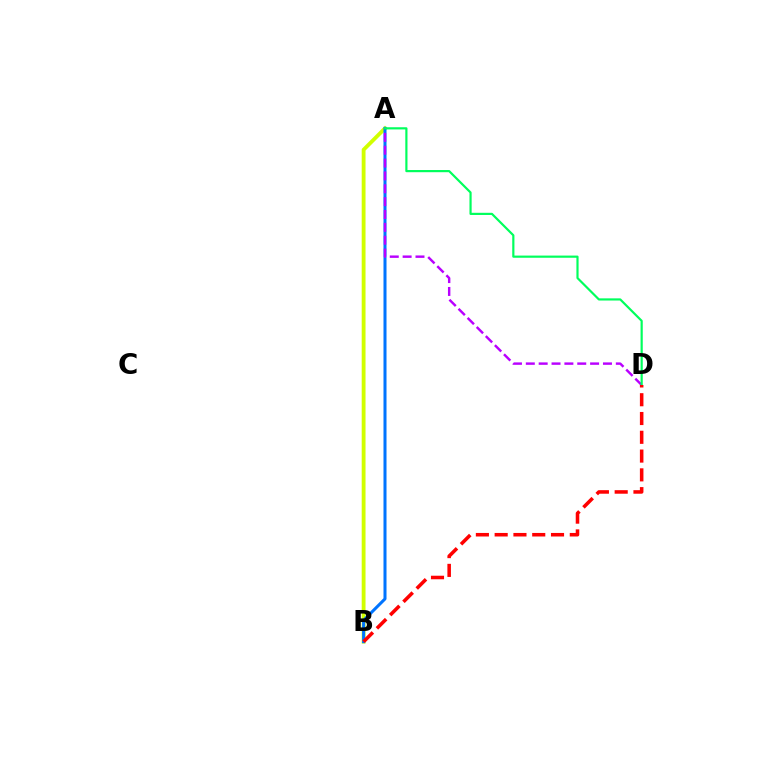{('A', 'B'): [{'color': '#d1ff00', 'line_style': 'solid', 'thickness': 2.76}, {'color': '#0074ff', 'line_style': 'solid', 'thickness': 2.18}], ('A', 'D'): [{'color': '#b900ff', 'line_style': 'dashed', 'thickness': 1.75}, {'color': '#00ff5c', 'line_style': 'solid', 'thickness': 1.57}], ('B', 'D'): [{'color': '#ff0000', 'line_style': 'dashed', 'thickness': 2.55}]}